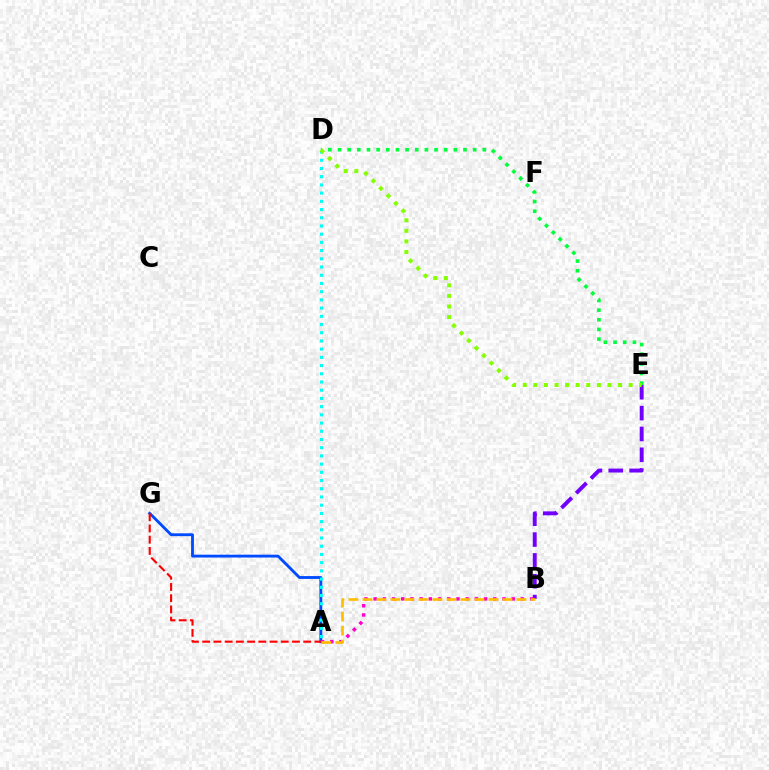{('A', 'G'): [{'color': '#004bff', 'line_style': 'solid', 'thickness': 2.05}, {'color': '#ff0000', 'line_style': 'dashed', 'thickness': 1.52}], ('B', 'E'): [{'color': '#7200ff', 'line_style': 'dashed', 'thickness': 2.83}], ('A', 'D'): [{'color': '#00fff6', 'line_style': 'dotted', 'thickness': 2.23}], ('A', 'B'): [{'color': '#ff00cf', 'line_style': 'dotted', 'thickness': 2.5}, {'color': '#ffbd00', 'line_style': 'dashed', 'thickness': 1.9}], ('D', 'E'): [{'color': '#00ff39', 'line_style': 'dotted', 'thickness': 2.62}, {'color': '#84ff00', 'line_style': 'dotted', 'thickness': 2.88}]}